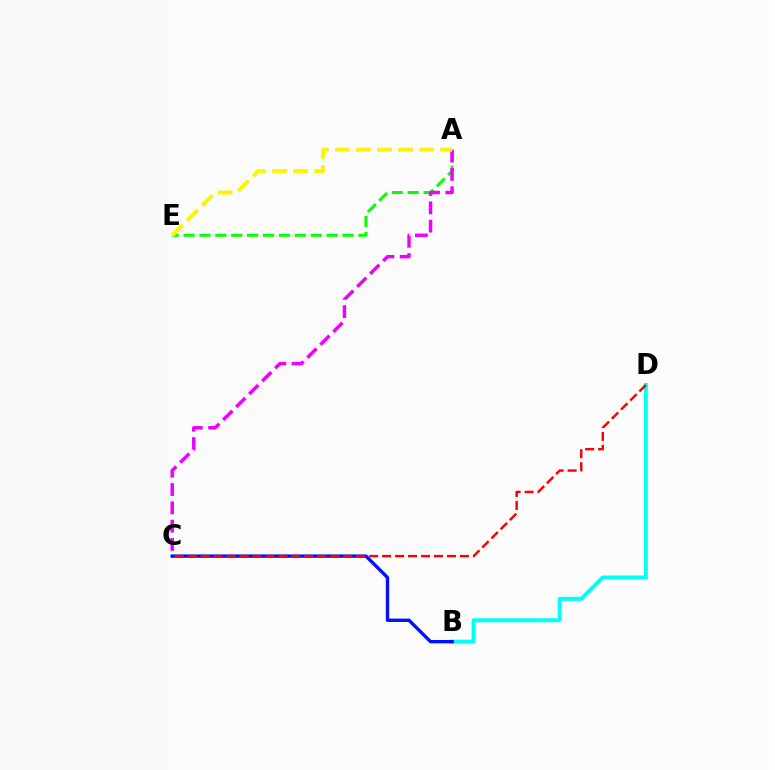{('B', 'D'): [{'color': '#00fff6', 'line_style': 'solid', 'thickness': 2.89}], ('A', 'E'): [{'color': '#08ff00', 'line_style': 'dashed', 'thickness': 2.16}, {'color': '#fcf500', 'line_style': 'dashed', 'thickness': 2.86}], ('A', 'C'): [{'color': '#ee00ff', 'line_style': 'dashed', 'thickness': 2.49}], ('B', 'C'): [{'color': '#0010ff', 'line_style': 'solid', 'thickness': 2.41}], ('C', 'D'): [{'color': '#ff0000', 'line_style': 'dashed', 'thickness': 1.76}]}